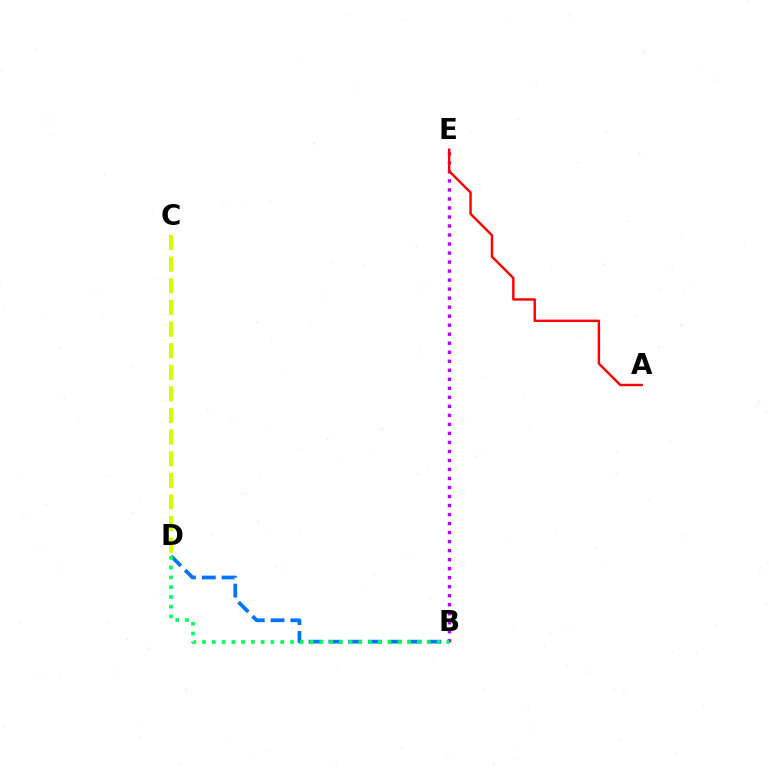{('B', 'E'): [{'color': '#b900ff', 'line_style': 'dotted', 'thickness': 2.45}], ('C', 'D'): [{'color': '#d1ff00', 'line_style': 'dashed', 'thickness': 2.94}], ('A', 'E'): [{'color': '#ff0000', 'line_style': 'solid', 'thickness': 1.75}], ('B', 'D'): [{'color': '#0074ff', 'line_style': 'dashed', 'thickness': 2.69}, {'color': '#00ff5c', 'line_style': 'dotted', 'thickness': 2.65}]}